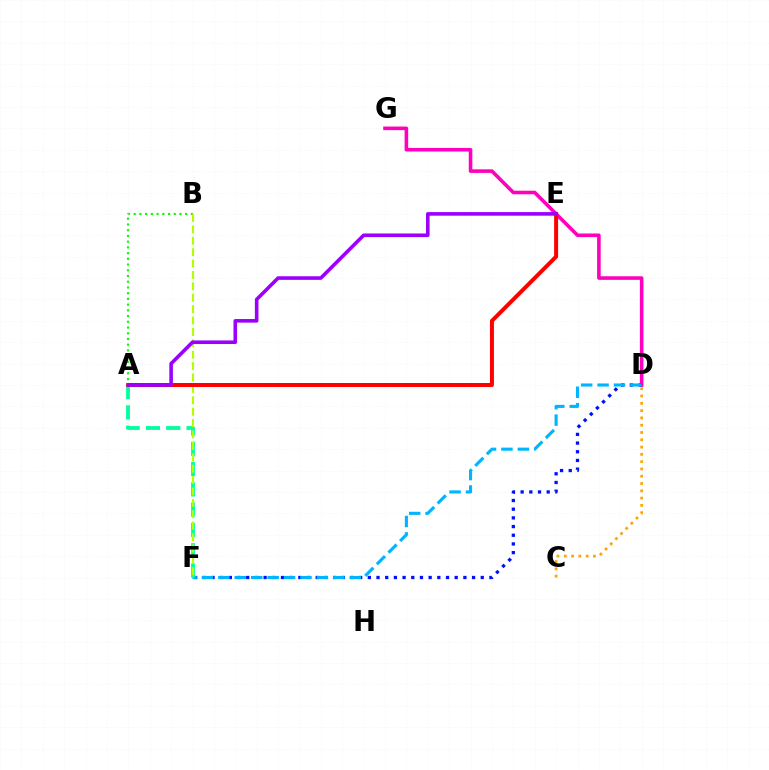{('A', 'B'): [{'color': '#08ff00', 'line_style': 'dotted', 'thickness': 1.56}], ('D', 'G'): [{'color': '#ff00bd', 'line_style': 'solid', 'thickness': 2.58}], ('D', 'F'): [{'color': '#0010ff', 'line_style': 'dotted', 'thickness': 2.36}, {'color': '#00b5ff', 'line_style': 'dashed', 'thickness': 2.23}], ('A', 'F'): [{'color': '#00ff9d', 'line_style': 'dashed', 'thickness': 2.76}], ('C', 'D'): [{'color': '#ffa500', 'line_style': 'dotted', 'thickness': 1.98}], ('B', 'F'): [{'color': '#b3ff00', 'line_style': 'dashed', 'thickness': 1.55}], ('A', 'E'): [{'color': '#ff0000', 'line_style': 'solid', 'thickness': 2.87}, {'color': '#9b00ff', 'line_style': 'solid', 'thickness': 2.59}]}